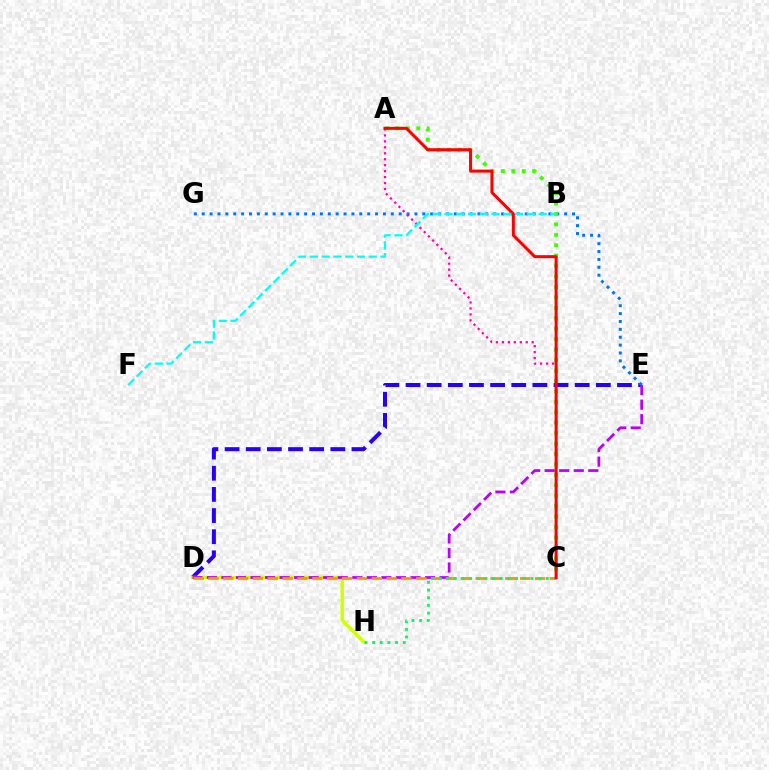{('D', 'E'): [{'color': '#2500ff', 'line_style': 'dashed', 'thickness': 2.87}, {'color': '#b900ff', 'line_style': 'dashed', 'thickness': 1.98}], ('D', 'H'): [{'color': '#d1ff00', 'line_style': 'solid', 'thickness': 2.47}], ('E', 'G'): [{'color': '#0074ff', 'line_style': 'dotted', 'thickness': 2.14}], ('C', 'D'): [{'color': '#ff9400', 'line_style': 'dashed', 'thickness': 2.02}], ('A', 'C'): [{'color': '#ff00ac', 'line_style': 'dotted', 'thickness': 1.62}, {'color': '#3dff00', 'line_style': 'dotted', 'thickness': 2.84}, {'color': '#ff0000', 'line_style': 'solid', 'thickness': 2.17}], ('C', 'H'): [{'color': '#00ff5c', 'line_style': 'dotted', 'thickness': 2.08}], ('B', 'F'): [{'color': '#00fff6', 'line_style': 'dashed', 'thickness': 1.6}]}